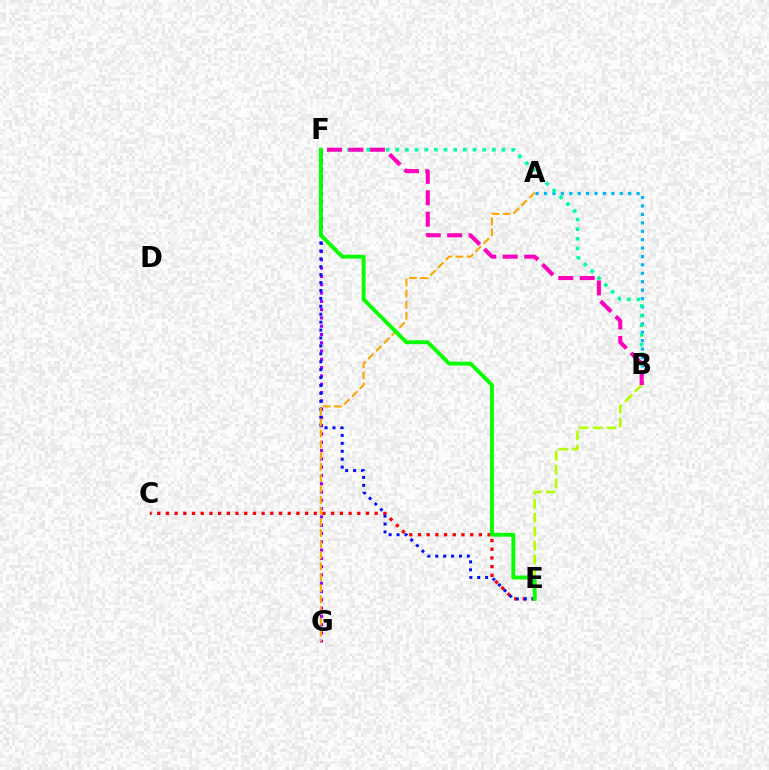{('C', 'E'): [{'color': '#ff0000', 'line_style': 'dotted', 'thickness': 2.36}], ('A', 'B'): [{'color': '#00b5ff', 'line_style': 'dotted', 'thickness': 2.29}], ('B', 'F'): [{'color': '#00ff9d', 'line_style': 'dotted', 'thickness': 2.62}, {'color': '#ff00bd', 'line_style': 'dashed', 'thickness': 2.92}], ('F', 'G'): [{'color': '#9b00ff', 'line_style': 'dotted', 'thickness': 2.25}], ('E', 'F'): [{'color': '#0010ff', 'line_style': 'dotted', 'thickness': 2.15}, {'color': '#08ff00', 'line_style': 'solid', 'thickness': 2.79}], ('B', 'E'): [{'color': '#b3ff00', 'line_style': 'dashed', 'thickness': 1.89}], ('A', 'G'): [{'color': '#ffa500', 'line_style': 'dashed', 'thickness': 1.5}]}